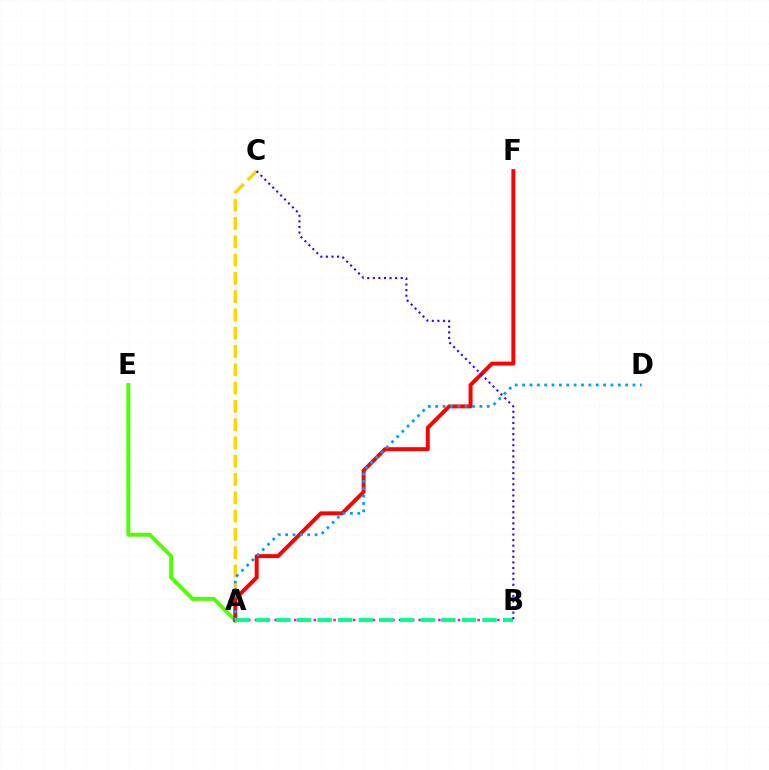{('A', 'E'): [{'color': '#4fff00', 'line_style': 'solid', 'thickness': 2.8}], ('A', 'C'): [{'color': '#ffd500', 'line_style': 'dashed', 'thickness': 2.48}], ('A', 'B'): [{'color': '#ff00ed', 'line_style': 'dotted', 'thickness': 1.78}, {'color': '#00ff86', 'line_style': 'dashed', 'thickness': 2.8}], ('A', 'F'): [{'color': '#ff0000', 'line_style': 'solid', 'thickness': 2.84}], ('A', 'D'): [{'color': '#009eff', 'line_style': 'dotted', 'thickness': 2.0}], ('B', 'C'): [{'color': '#3700ff', 'line_style': 'dotted', 'thickness': 1.52}]}